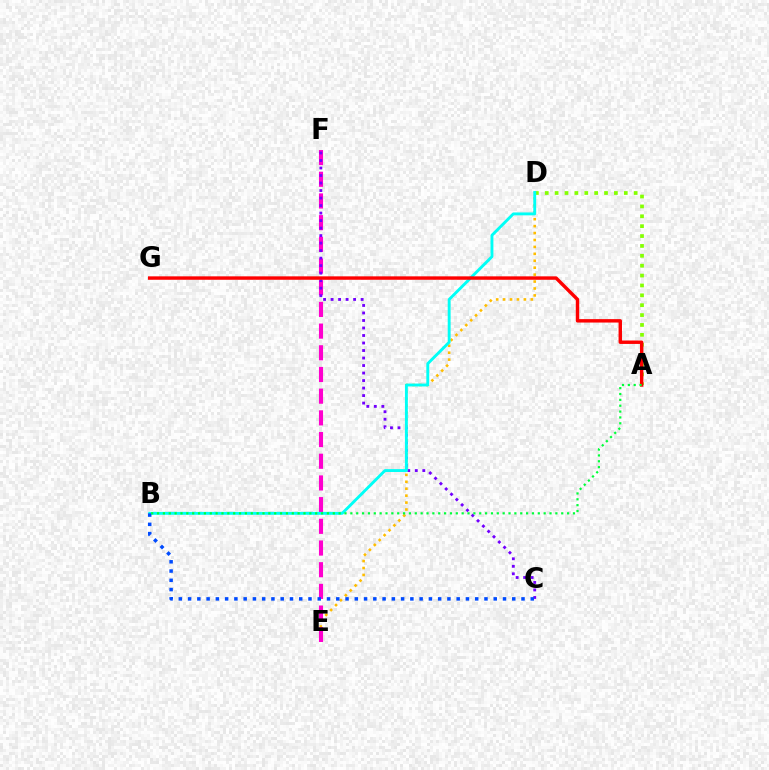{('D', 'E'): [{'color': '#ffbd00', 'line_style': 'dotted', 'thickness': 1.88}], ('E', 'F'): [{'color': '#ff00cf', 'line_style': 'dashed', 'thickness': 2.95}], ('A', 'D'): [{'color': '#84ff00', 'line_style': 'dotted', 'thickness': 2.68}], ('C', 'F'): [{'color': '#7200ff', 'line_style': 'dotted', 'thickness': 2.04}], ('B', 'D'): [{'color': '#00fff6', 'line_style': 'solid', 'thickness': 2.08}], ('A', 'G'): [{'color': '#ff0000', 'line_style': 'solid', 'thickness': 2.47}], ('B', 'C'): [{'color': '#004bff', 'line_style': 'dotted', 'thickness': 2.52}], ('A', 'B'): [{'color': '#00ff39', 'line_style': 'dotted', 'thickness': 1.59}]}